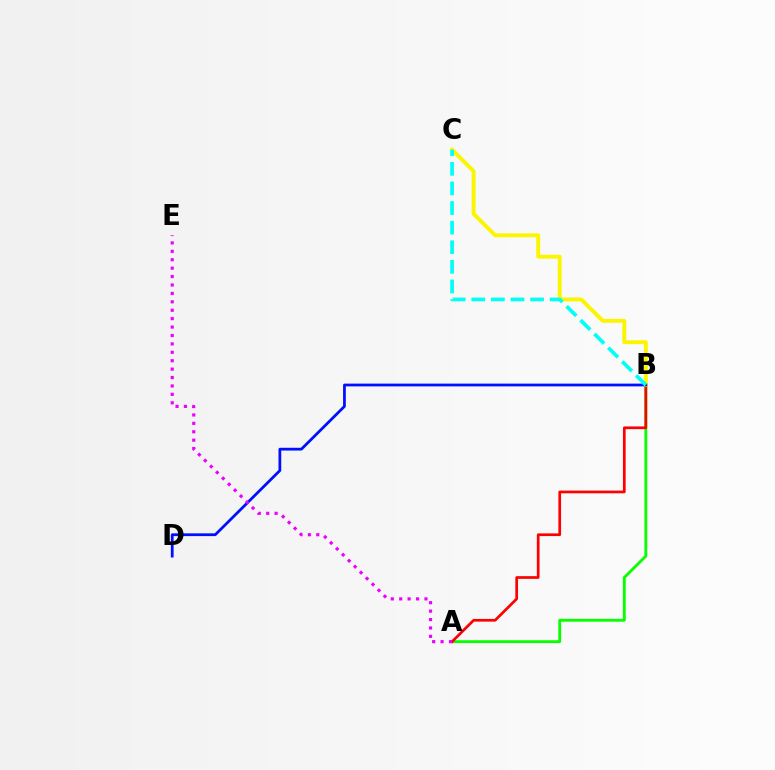{('A', 'B'): [{'color': '#08ff00', 'line_style': 'solid', 'thickness': 2.06}, {'color': '#ff0000', 'line_style': 'solid', 'thickness': 1.95}], ('B', 'C'): [{'color': '#fcf500', 'line_style': 'solid', 'thickness': 2.82}, {'color': '#00fff6', 'line_style': 'dashed', 'thickness': 2.66}], ('B', 'D'): [{'color': '#0010ff', 'line_style': 'solid', 'thickness': 1.99}], ('A', 'E'): [{'color': '#ee00ff', 'line_style': 'dotted', 'thickness': 2.29}]}